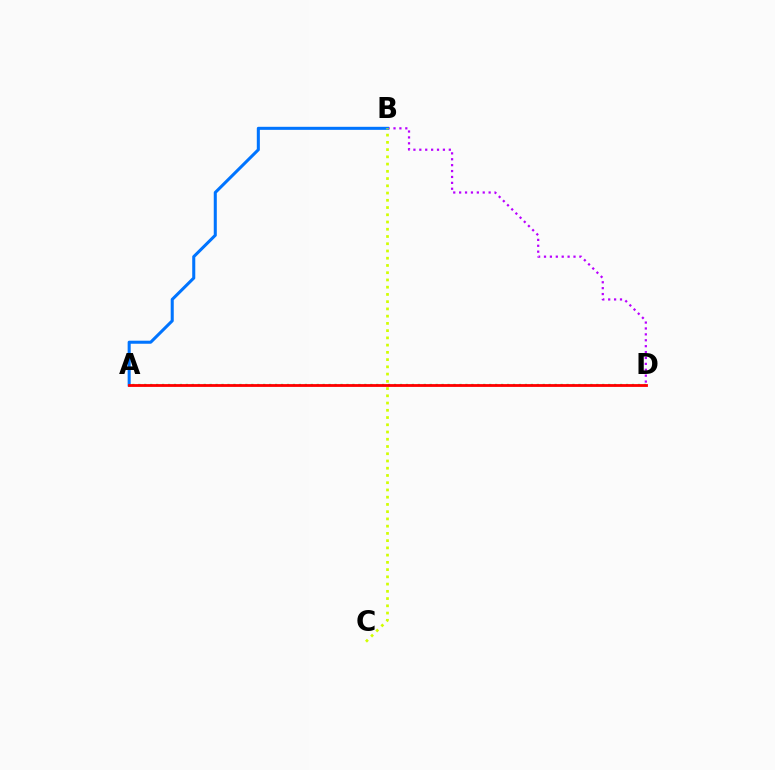{('B', 'D'): [{'color': '#b900ff', 'line_style': 'dotted', 'thickness': 1.6}], ('A', 'B'): [{'color': '#0074ff', 'line_style': 'solid', 'thickness': 2.19}], ('A', 'D'): [{'color': '#00ff5c', 'line_style': 'dotted', 'thickness': 1.62}, {'color': '#ff0000', 'line_style': 'solid', 'thickness': 2.03}], ('B', 'C'): [{'color': '#d1ff00', 'line_style': 'dotted', 'thickness': 1.97}]}